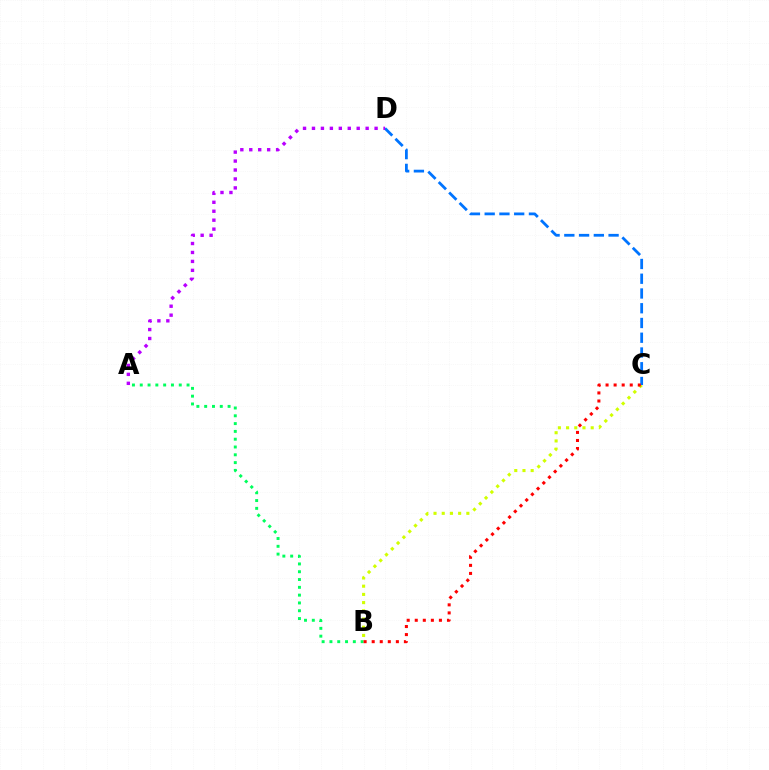{('B', 'C'): [{'color': '#d1ff00', 'line_style': 'dotted', 'thickness': 2.23}, {'color': '#ff0000', 'line_style': 'dotted', 'thickness': 2.19}], ('C', 'D'): [{'color': '#0074ff', 'line_style': 'dashed', 'thickness': 2.0}], ('A', 'B'): [{'color': '#00ff5c', 'line_style': 'dotted', 'thickness': 2.12}], ('A', 'D'): [{'color': '#b900ff', 'line_style': 'dotted', 'thickness': 2.43}]}